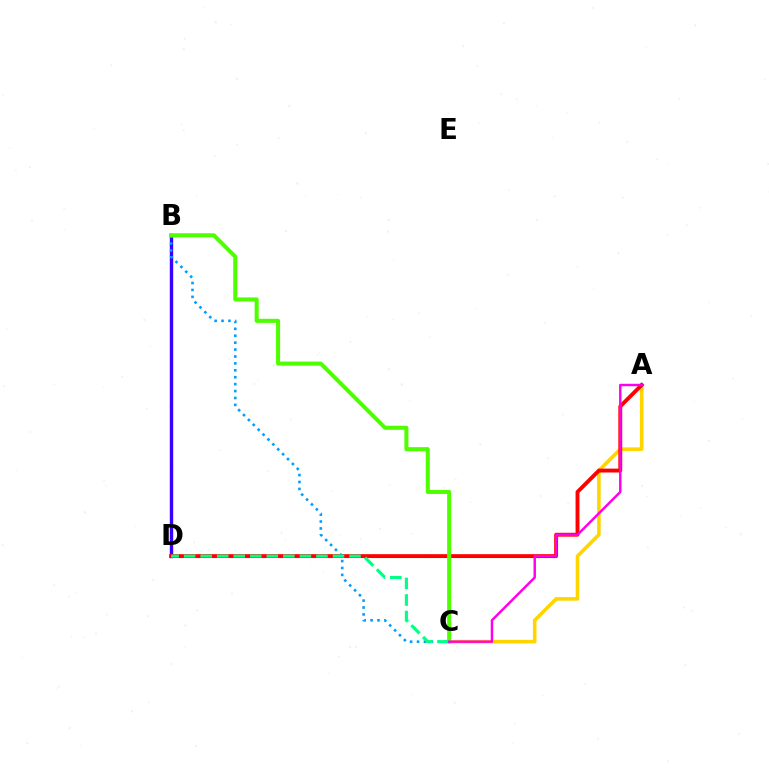{('B', 'D'): [{'color': '#3700ff', 'line_style': 'solid', 'thickness': 2.43}], ('A', 'C'): [{'color': '#ffd500', 'line_style': 'solid', 'thickness': 2.59}, {'color': '#ff00ed', 'line_style': 'solid', 'thickness': 1.76}], ('A', 'D'): [{'color': '#ff0000', 'line_style': 'solid', 'thickness': 2.79}], ('B', 'C'): [{'color': '#009eff', 'line_style': 'dotted', 'thickness': 1.88}, {'color': '#4fff00', 'line_style': 'solid', 'thickness': 2.91}], ('C', 'D'): [{'color': '#00ff86', 'line_style': 'dashed', 'thickness': 2.25}]}